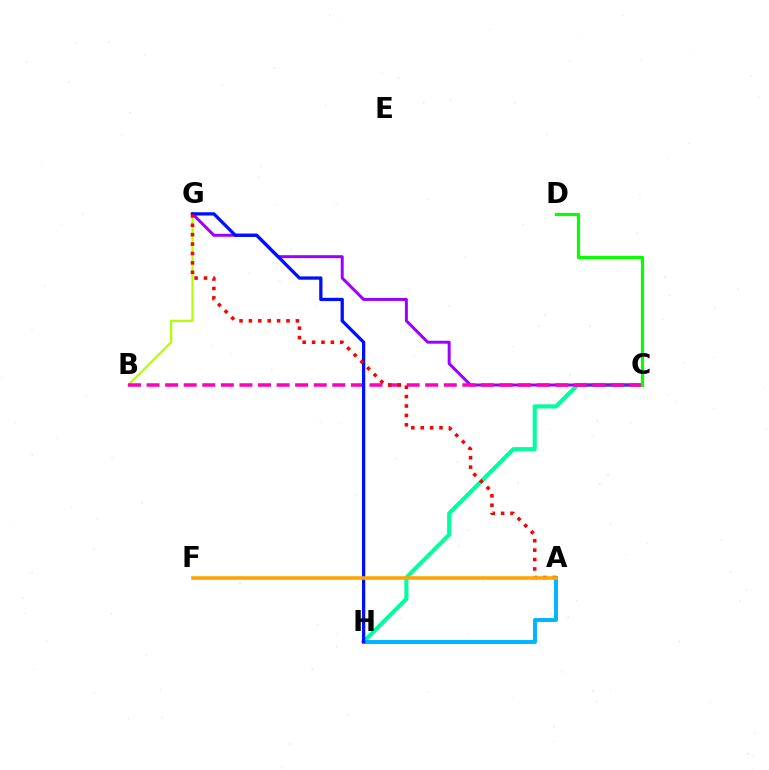{('C', 'H'): [{'color': '#00ff9d', 'line_style': 'solid', 'thickness': 2.96}], ('C', 'G'): [{'color': '#9b00ff', 'line_style': 'solid', 'thickness': 2.13}], ('B', 'G'): [{'color': '#b3ff00', 'line_style': 'solid', 'thickness': 1.6}], ('B', 'C'): [{'color': '#ff00bd', 'line_style': 'dashed', 'thickness': 2.52}], ('A', 'H'): [{'color': '#00b5ff', 'line_style': 'solid', 'thickness': 2.84}], ('G', 'H'): [{'color': '#0010ff', 'line_style': 'solid', 'thickness': 2.37}], ('A', 'G'): [{'color': '#ff0000', 'line_style': 'dotted', 'thickness': 2.55}], ('A', 'F'): [{'color': '#ffa500', 'line_style': 'solid', 'thickness': 2.57}], ('C', 'D'): [{'color': '#08ff00', 'line_style': 'solid', 'thickness': 2.3}]}